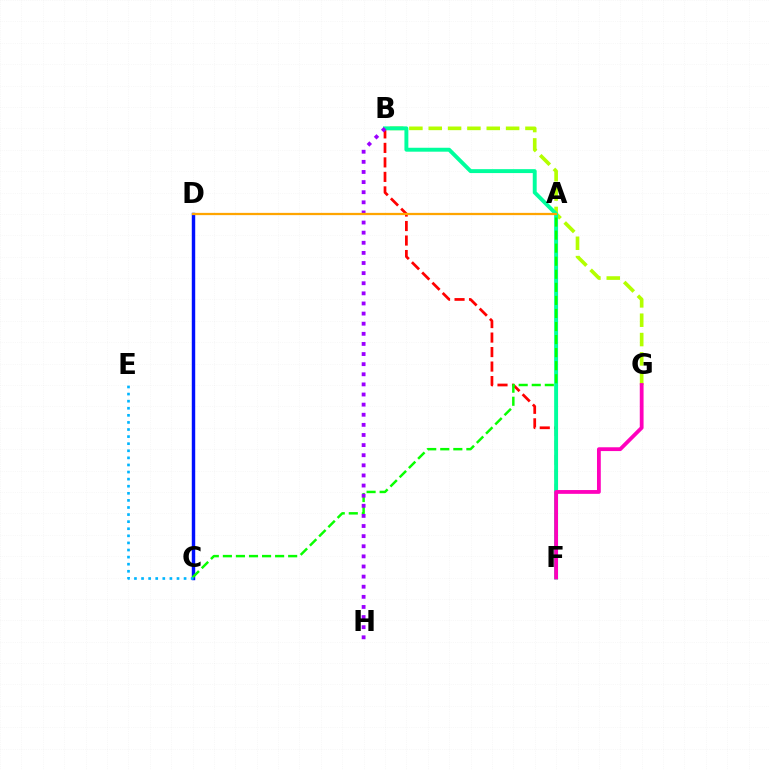{('C', 'D'): [{'color': '#0010ff', 'line_style': 'solid', 'thickness': 2.47}], ('B', 'F'): [{'color': '#ff0000', 'line_style': 'dashed', 'thickness': 1.97}, {'color': '#00ff9d', 'line_style': 'solid', 'thickness': 2.82}], ('B', 'G'): [{'color': '#b3ff00', 'line_style': 'dashed', 'thickness': 2.63}], ('A', 'C'): [{'color': '#08ff00', 'line_style': 'dashed', 'thickness': 1.77}], ('F', 'G'): [{'color': '#ff00bd', 'line_style': 'solid', 'thickness': 2.73}], ('B', 'H'): [{'color': '#9b00ff', 'line_style': 'dotted', 'thickness': 2.75}], ('A', 'D'): [{'color': '#ffa500', 'line_style': 'solid', 'thickness': 1.62}], ('C', 'E'): [{'color': '#00b5ff', 'line_style': 'dotted', 'thickness': 1.93}]}